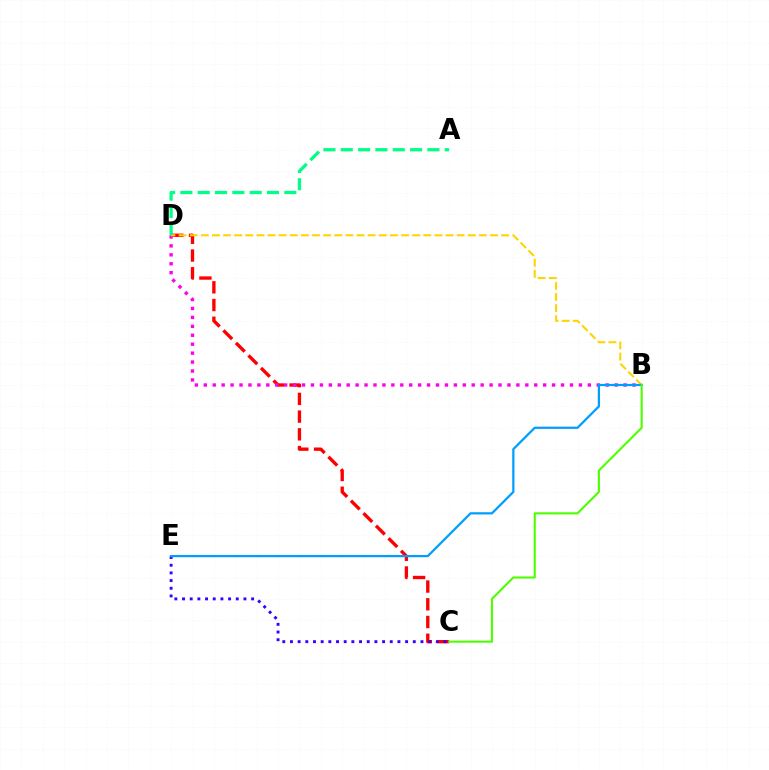{('C', 'D'): [{'color': '#ff0000', 'line_style': 'dashed', 'thickness': 2.41}], ('C', 'E'): [{'color': '#3700ff', 'line_style': 'dotted', 'thickness': 2.09}], ('B', 'D'): [{'color': '#ff00ed', 'line_style': 'dotted', 'thickness': 2.43}, {'color': '#ffd500', 'line_style': 'dashed', 'thickness': 1.51}], ('A', 'D'): [{'color': '#00ff86', 'line_style': 'dashed', 'thickness': 2.35}], ('B', 'E'): [{'color': '#009eff', 'line_style': 'solid', 'thickness': 1.61}], ('B', 'C'): [{'color': '#4fff00', 'line_style': 'solid', 'thickness': 1.52}]}